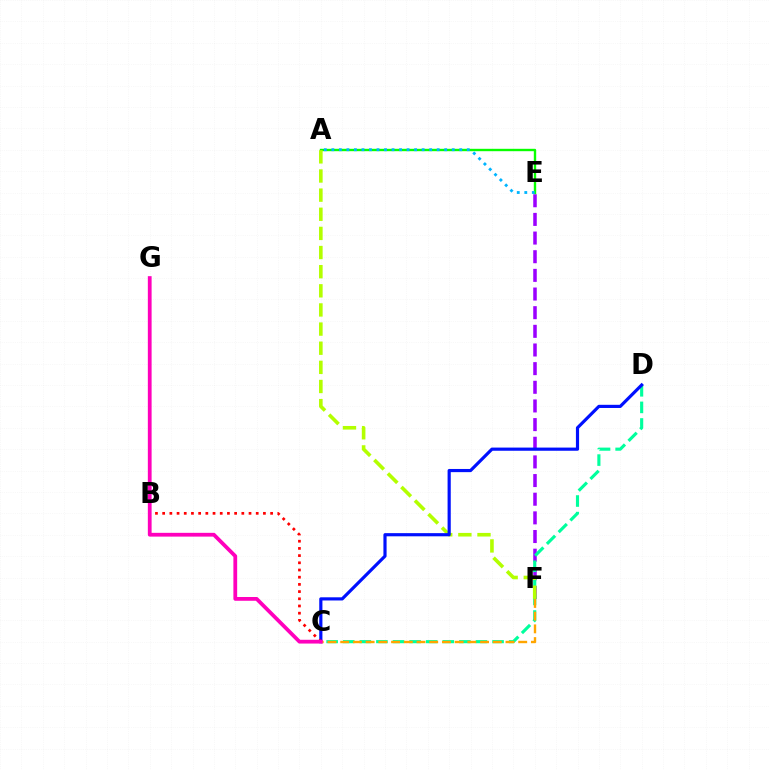{('E', 'F'): [{'color': '#9b00ff', 'line_style': 'dashed', 'thickness': 2.53}], ('A', 'E'): [{'color': '#08ff00', 'line_style': 'solid', 'thickness': 1.71}, {'color': '#00b5ff', 'line_style': 'dotted', 'thickness': 2.04}], ('C', 'D'): [{'color': '#00ff9d', 'line_style': 'dashed', 'thickness': 2.25}, {'color': '#0010ff', 'line_style': 'solid', 'thickness': 2.28}], ('A', 'F'): [{'color': '#b3ff00', 'line_style': 'dashed', 'thickness': 2.6}], ('C', 'F'): [{'color': '#ffa500', 'line_style': 'dashed', 'thickness': 1.73}], ('B', 'C'): [{'color': '#ff0000', 'line_style': 'dotted', 'thickness': 1.96}], ('C', 'G'): [{'color': '#ff00bd', 'line_style': 'solid', 'thickness': 2.72}]}